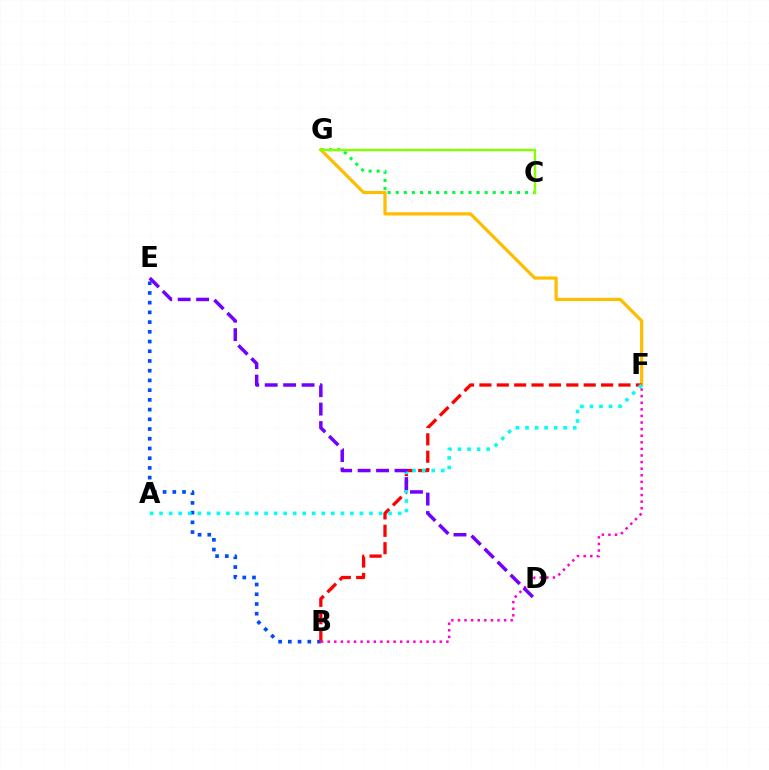{('B', 'E'): [{'color': '#004bff', 'line_style': 'dotted', 'thickness': 2.64}], ('C', 'G'): [{'color': '#00ff39', 'line_style': 'dotted', 'thickness': 2.2}, {'color': '#84ff00', 'line_style': 'solid', 'thickness': 1.75}], ('F', 'G'): [{'color': '#ffbd00', 'line_style': 'solid', 'thickness': 2.32}], ('B', 'F'): [{'color': '#ff0000', 'line_style': 'dashed', 'thickness': 2.36}, {'color': '#ff00cf', 'line_style': 'dotted', 'thickness': 1.79}], ('A', 'F'): [{'color': '#00fff6', 'line_style': 'dotted', 'thickness': 2.59}], ('D', 'E'): [{'color': '#7200ff', 'line_style': 'dashed', 'thickness': 2.5}]}